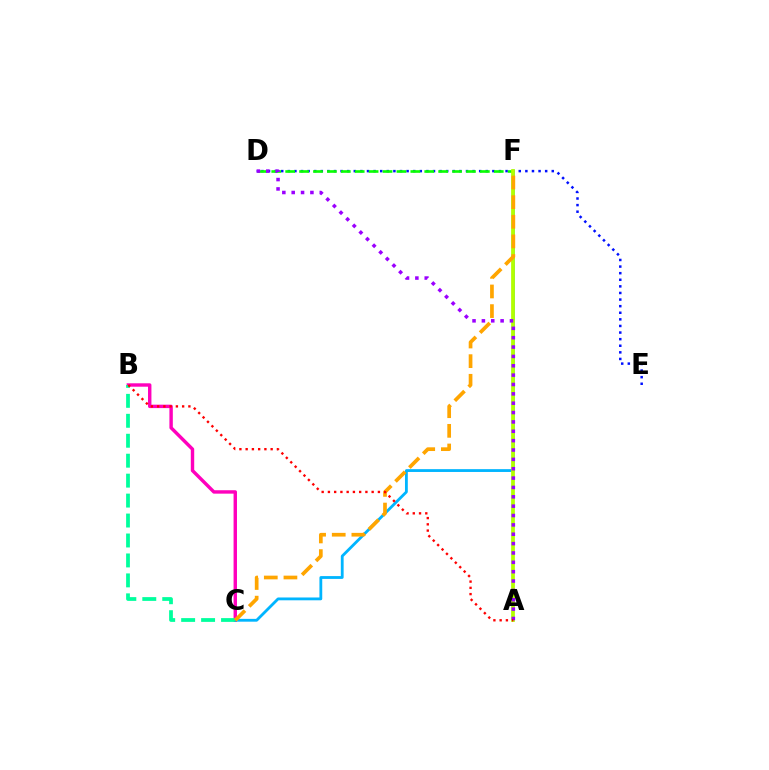{('D', 'E'): [{'color': '#0010ff', 'line_style': 'dotted', 'thickness': 1.79}], ('B', 'C'): [{'color': '#ff00bd', 'line_style': 'solid', 'thickness': 2.46}, {'color': '#00ff9d', 'line_style': 'dashed', 'thickness': 2.71}], ('C', 'F'): [{'color': '#00b5ff', 'line_style': 'solid', 'thickness': 2.03}, {'color': '#ffa500', 'line_style': 'dashed', 'thickness': 2.67}], ('D', 'F'): [{'color': '#08ff00', 'line_style': 'dashed', 'thickness': 1.89}], ('A', 'F'): [{'color': '#b3ff00', 'line_style': 'solid', 'thickness': 2.69}], ('A', 'D'): [{'color': '#9b00ff', 'line_style': 'dotted', 'thickness': 2.54}], ('A', 'B'): [{'color': '#ff0000', 'line_style': 'dotted', 'thickness': 1.7}]}